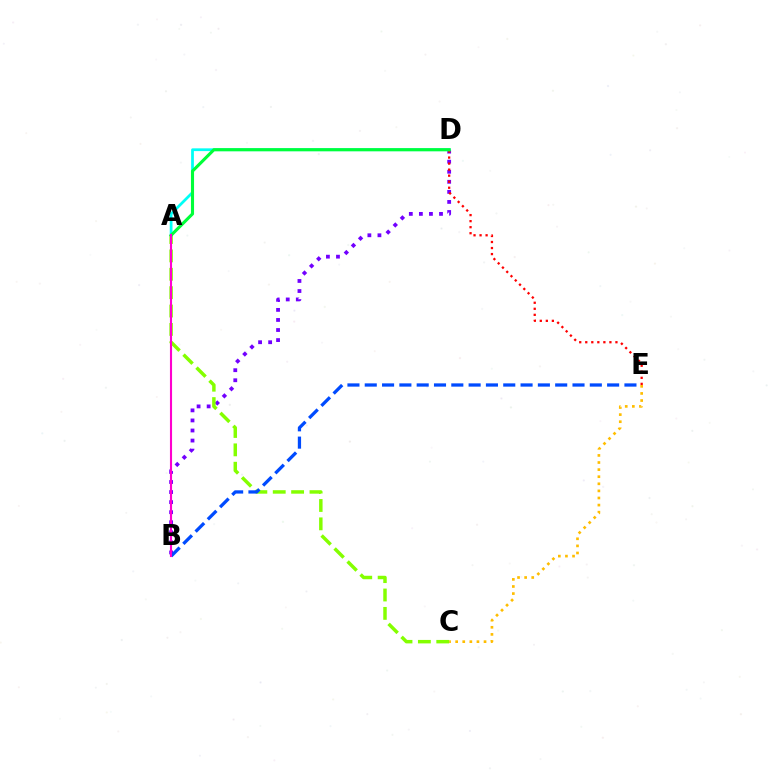{('B', 'D'): [{'color': '#7200ff', 'line_style': 'dotted', 'thickness': 2.73}], ('C', 'E'): [{'color': '#ffbd00', 'line_style': 'dotted', 'thickness': 1.93}], ('A', 'C'): [{'color': '#84ff00', 'line_style': 'dashed', 'thickness': 2.5}], ('D', 'E'): [{'color': '#ff0000', 'line_style': 'dotted', 'thickness': 1.64}], ('A', 'D'): [{'color': '#00fff6', 'line_style': 'solid', 'thickness': 1.99}, {'color': '#00ff39', 'line_style': 'solid', 'thickness': 2.24}], ('B', 'E'): [{'color': '#004bff', 'line_style': 'dashed', 'thickness': 2.35}], ('A', 'B'): [{'color': '#ff00cf', 'line_style': 'solid', 'thickness': 1.52}]}